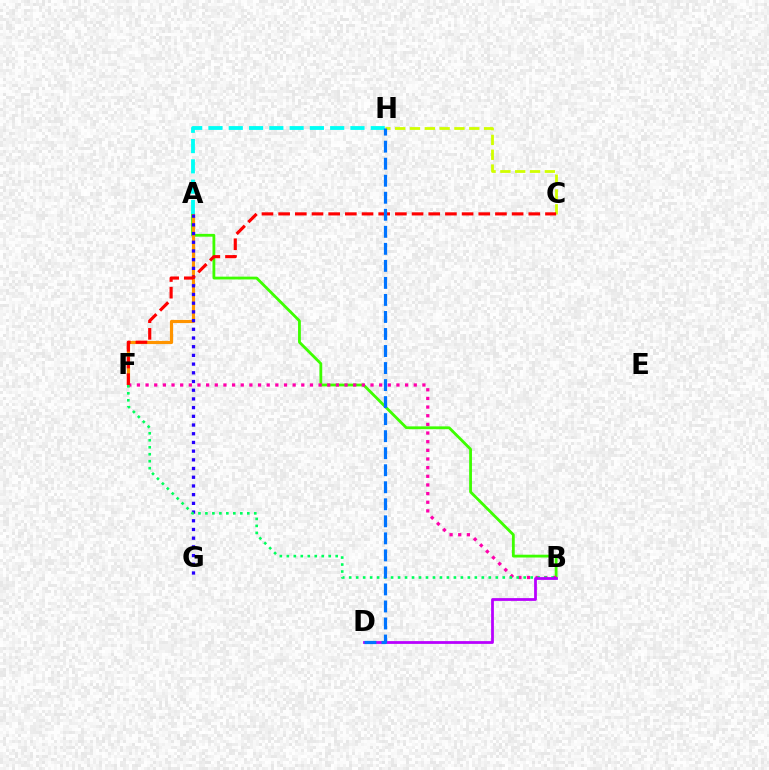{('A', 'B'): [{'color': '#3dff00', 'line_style': 'solid', 'thickness': 2.02}], ('A', 'F'): [{'color': '#ff9400', 'line_style': 'solid', 'thickness': 2.27}], ('A', 'G'): [{'color': '#2500ff', 'line_style': 'dotted', 'thickness': 2.36}], ('B', 'F'): [{'color': '#ff00ac', 'line_style': 'dotted', 'thickness': 2.35}, {'color': '#00ff5c', 'line_style': 'dotted', 'thickness': 1.9}], ('C', 'H'): [{'color': '#d1ff00', 'line_style': 'dashed', 'thickness': 2.01}], ('B', 'D'): [{'color': '#b900ff', 'line_style': 'solid', 'thickness': 2.0}], ('A', 'H'): [{'color': '#00fff6', 'line_style': 'dashed', 'thickness': 2.76}], ('C', 'F'): [{'color': '#ff0000', 'line_style': 'dashed', 'thickness': 2.27}], ('D', 'H'): [{'color': '#0074ff', 'line_style': 'dashed', 'thickness': 2.31}]}